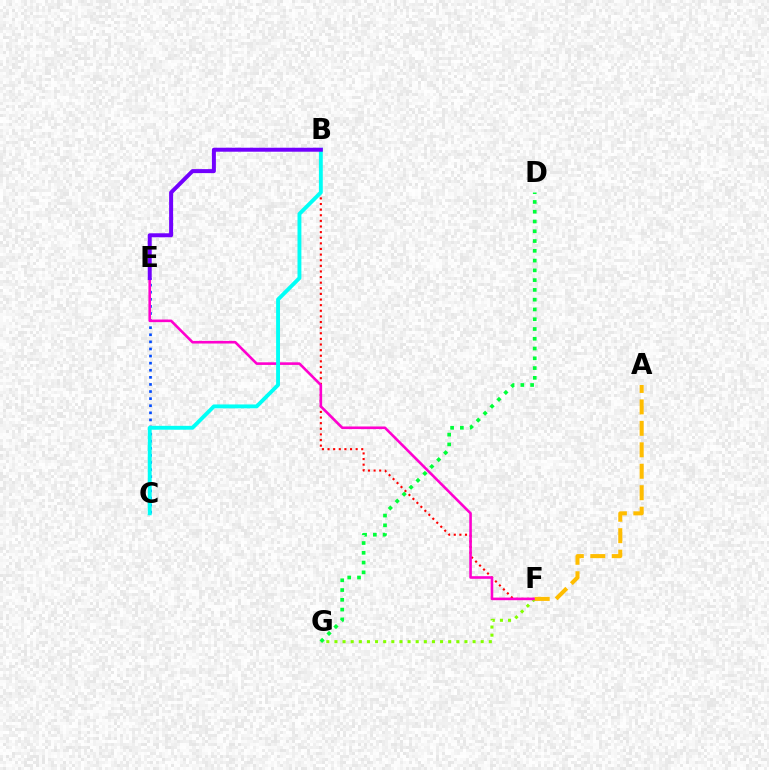{('B', 'F'): [{'color': '#ff0000', 'line_style': 'dotted', 'thickness': 1.53}], ('C', 'E'): [{'color': '#004bff', 'line_style': 'dotted', 'thickness': 1.93}], ('F', 'G'): [{'color': '#84ff00', 'line_style': 'dotted', 'thickness': 2.21}], ('E', 'F'): [{'color': '#ff00cf', 'line_style': 'solid', 'thickness': 1.88}], ('B', 'C'): [{'color': '#00fff6', 'line_style': 'solid', 'thickness': 2.79}], ('A', 'F'): [{'color': '#ffbd00', 'line_style': 'dashed', 'thickness': 2.91}], ('B', 'E'): [{'color': '#7200ff', 'line_style': 'solid', 'thickness': 2.87}], ('D', 'G'): [{'color': '#00ff39', 'line_style': 'dotted', 'thickness': 2.66}]}